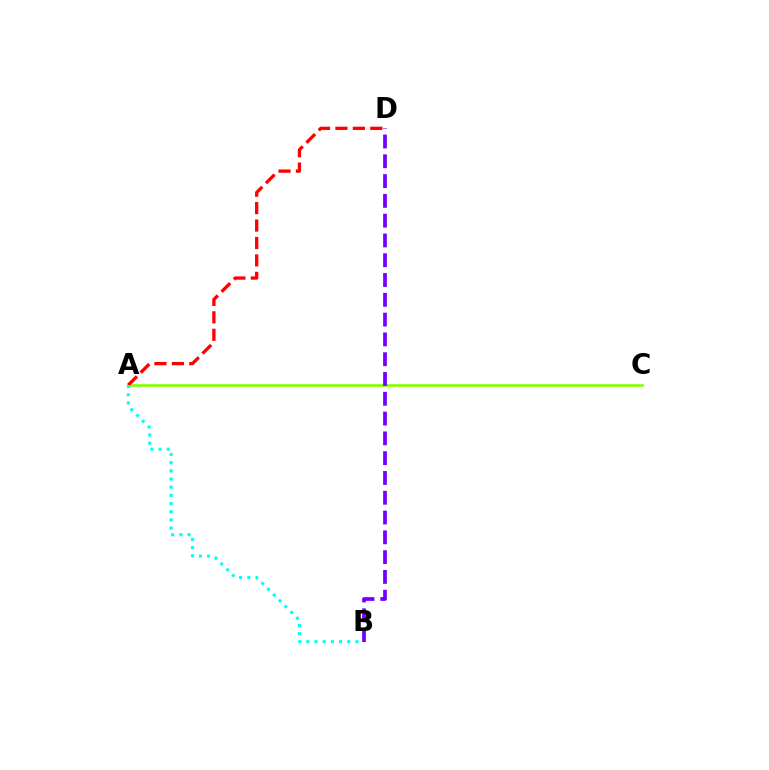{('A', 'C'): [{'color': '#84ff00', 'line_style': 'solid', 'thickness': 1.89}], ('A', 'D'): [{'color': '#ff0000', 'line_style': 'dashed', 'thickness': 2.37}], ('A', 'B'): [{'color': '#00fff6', 'line_style': 'dotted', 'thickness': 2.22}], ('B', 'D'): [{'color': '#7200ff', 'line_style': 'dashed', 'thickness': 2.69}]}